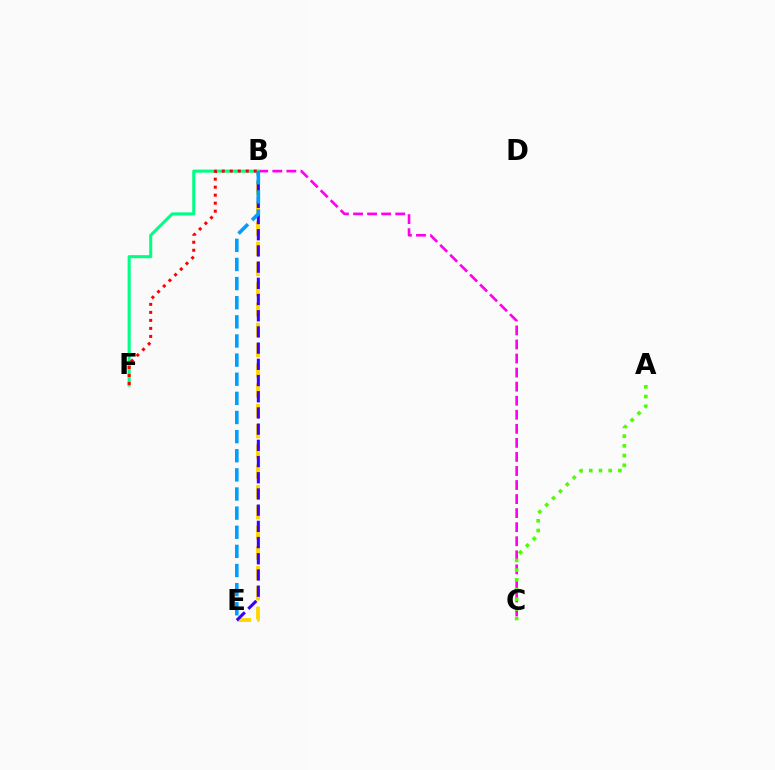{('B', 'E'): [{'color': '#ffd500', 'line_style': 'dashed', 'thickness': 2.75}, {'color': '#3700ff', 'line_style': 'dashed', 'thickness': 2.2}, {'color': '#009eff', 'line_style': 'dashed', 'thickness': 2.6}], ('B', 'C'): [{'color': '#ff00ed', 'line_style': 'dashed', 'thickness': 1.91}], ('A', 'C'): [{'color': '#4fff00', 'line_style': 'dotted', 'thickness': 2.64}], ('B', 'F'): [{'color': '#00ff86', 'line_style': 'solid', 'thickness': 2.21}, {'color': '#ff0000', 'line_style': 'dotted', 'thickness': 2.18}]}